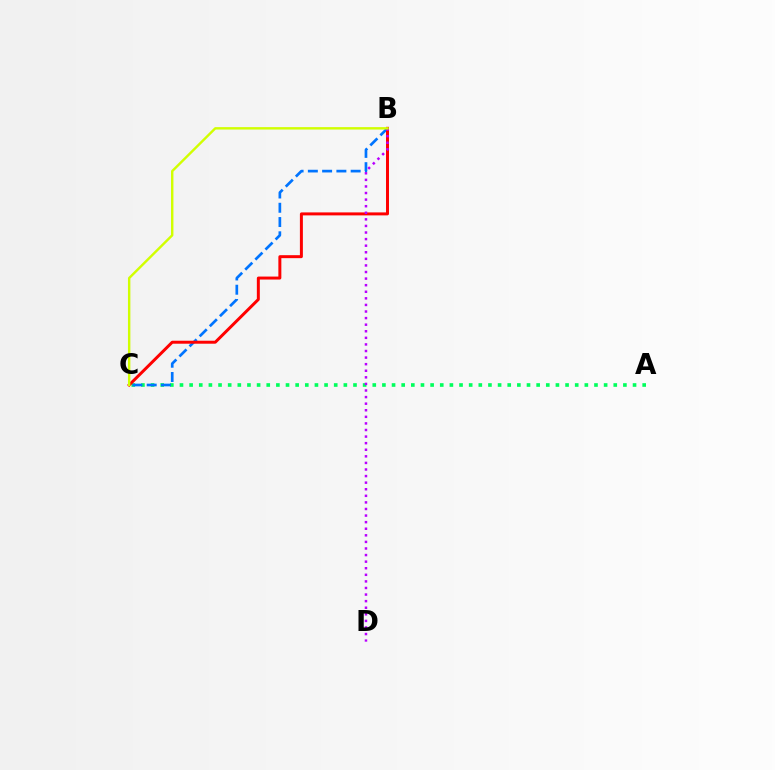{('A', 'C'): [{'color': '#00ff5c', 'line_style': 'dotted', 'thickness': 2.62}], ('B', 'C'): [{'color': '#0074ff', 'line_style': 'dashed', 'thickness': 1.94}, {'color': '#ff0000', 'line_style': 'solid', 'thickness': 2.14}, {'color': '#d1ff00', 'line_style': 'solid', 'thickness': 1.74}], ('B', 'D'): [{'color': '#b900ff', 'line_style': 'dotted', 'thickness': 1.79}]}